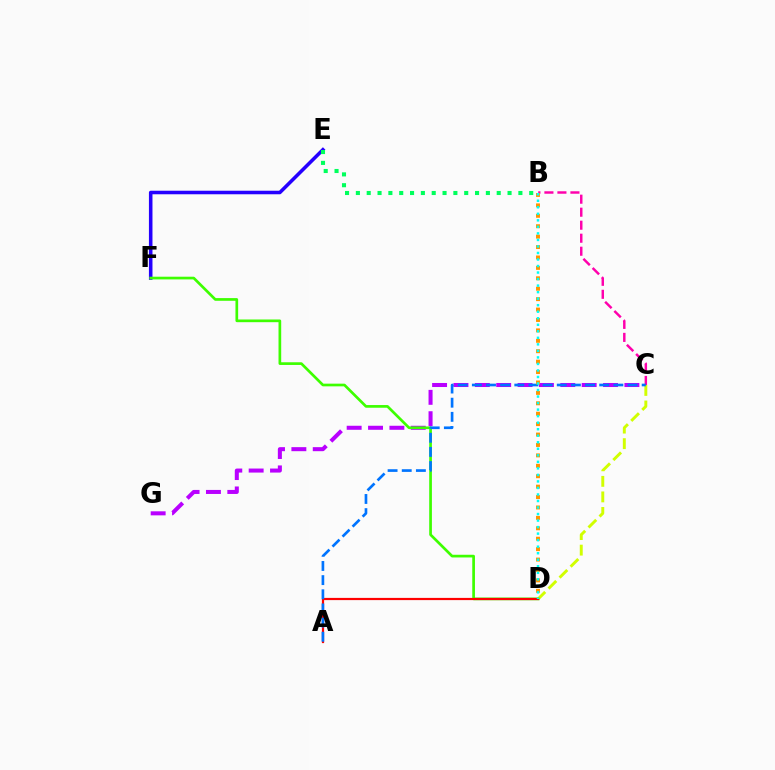{('C', 'D'): [{'color': '#d1ff00', 'line_style': 'dashed', 'thickness': 2.11}], ('B', 'C'): [{'color': '#ff00ac', 'line_style': 'dashed', 'thickness': 1.77}], ('E', 'F'): [{'color': '#2500ff', 'line_style': 'solid', 'thickness': 2.55}], ('C', 'G'): [{'color': '#b900ff', 'line_style': 'dashed', 'thickness': 2.9}], ('D', 'F'): [{'color': '#3dff00', 'line_style': 'solid', 'thickness': 1.94}], ('B', 'E'): [{'color': '#00ff5c', 'line_style': 'dotted', 'thickness': 2.94}], ('A', 'D'): [{'color': '#ff0000', 'line_style': 'solid', 'thickness': 1.59}], ('A', 'C'): [{'color': '#0074ff', 'line_style': 'dashed', 'thickness': 1.92}], ('B', 'D'): [{'color': '#ff9400', 'line_style': 'dotted', 'thickness': 2.83}, {'color': '#00fff6', 'line_style': 'dotted', 'thickness': 1.77}]}